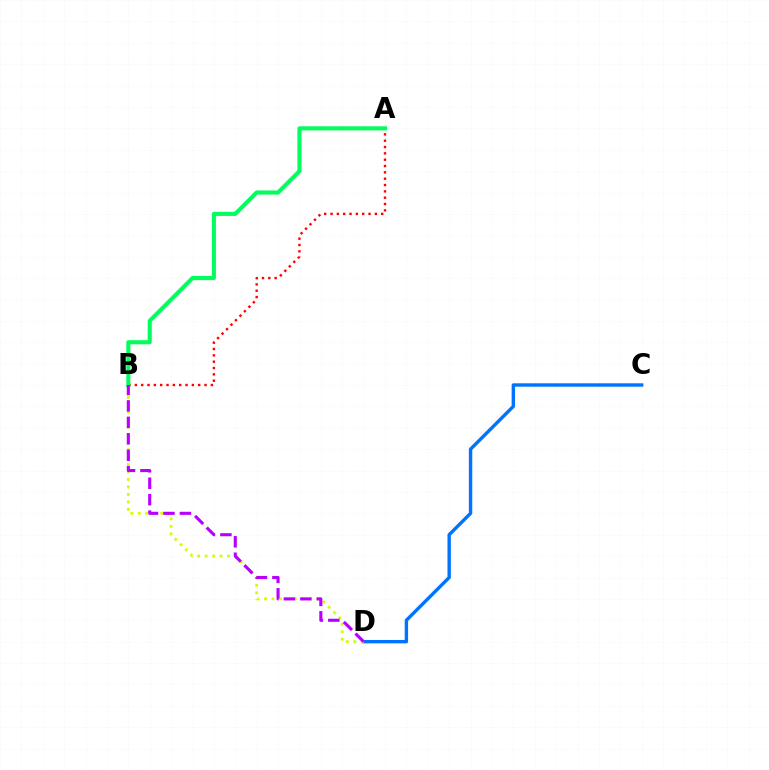{('C', 'D'): [{'color': '#0074ff', 'line_style': 'solid', 'thickness': 2.44}], ('B', 'D'): [{'color': '#d1ff00', 'line_style': 'dotted', 'thickness': 2.03}, {'color': '#b900ff', 'line_style': 'dashed', 'thickness': 2.23}], ('A', 'B'): [{'color': '#ff0000', 'line_style': 'dotted', 'thickness': 1.72}, {'color': '#00ff5c', 'line_style': 'solid', 'thickness': 2.94}]}